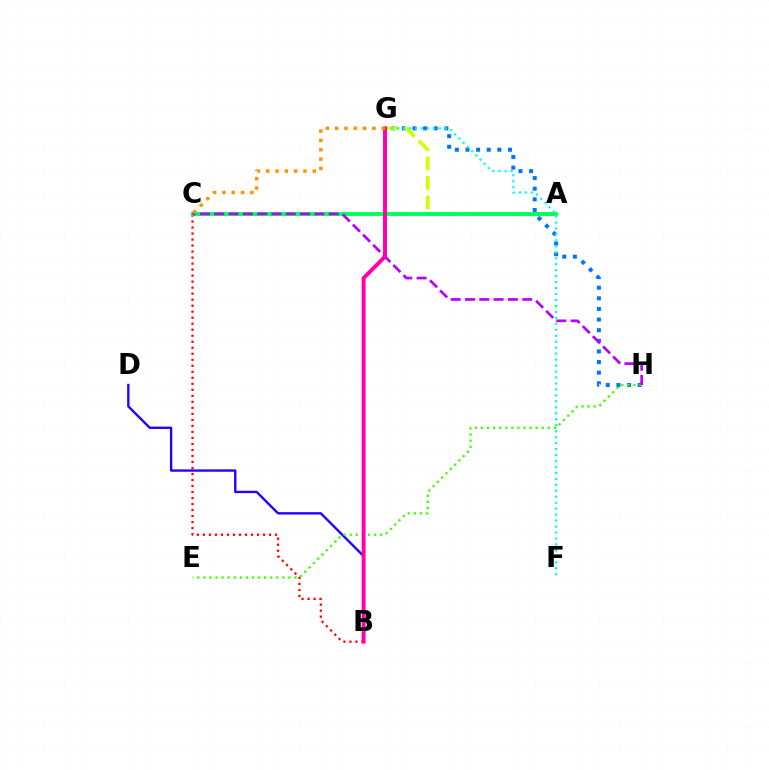{('G', 'H'): [{'color': '#0074ff', 'line_style': 'dotted', 'thickness': 2.89}], ('B', 'D'): [{'color': '#2500ff', 'line_style': 'solid', 'thickness': 1.71}], ('A', 'G'): [{'color': '#d1ff00', 'line_style': 'dashed', 'thickness': 2.65}], ('B', 'C'): [{'color': '#ff0000', 'line_style': 'dotted', 'thickness': 1.63}], ('E', 'H'): [{'color': '#3dff00', 'line_style': 'dotted', 'thickness': 1.65}], ('A', 'C'): [{'color': '#00ff5c', 'line_style': 'solid', 'thickness': 2.79}], ('C', 'H'): [{'color': '#b900ff', 'line_style': 'dashed', 'thickness': 1.94}], ('F', 'G'): [{'color': '#00fff6', 'line_style': 'dotted', 'thickness': 1.62}], ('B', 'G'): [{'color': '#ff00ac', 'line_style': 'solid', 'thickness': 2.83}], ('C', 'G'): [{'color': '#ff9400', 'line_style': 'dotted', 'thickness': 2.53}]}